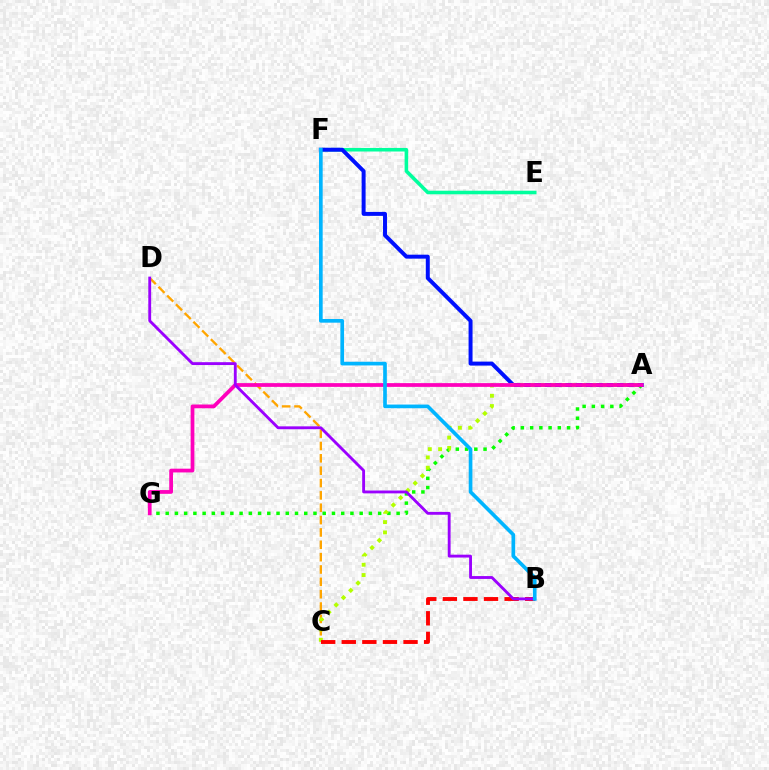{('A', 'G'): [{'color': '#08ff00', 'line_style': 'dotted', 'thickness': 2.51}, {'color': '#ff00bd', 'line_style': 'solid', 'thickness': 2.7}], ('E', 'F'): [{'color': '#00ff9d', 'line_style': 'solid', 'thickness': 2.57}], ('A', 'F'): [{'color': '#0010ff', 'line_style': 'solid', 'thickness': 2.85}], ('C', 'D'): [{'color': '#ffa500', 'line_style': 'dashed', 'thickness': 1.68}], ('A', 'C'): [{'color': '#b3ff00', 'line_style': 'dotted', 'thickness': 2.8}], ('B', 'C'): [{'color': '#ff0000', 'line_style': 'dashed', 'thickness': 2.8}], ('B', 'D'): [{'color': '#9b00ff', 'line_style': 'solid', 'thickness': 2.05}], ('B', 'F'): [{'color': '#00b5ff', 'line_style': 'solid', 'thickness': 2.64}]}